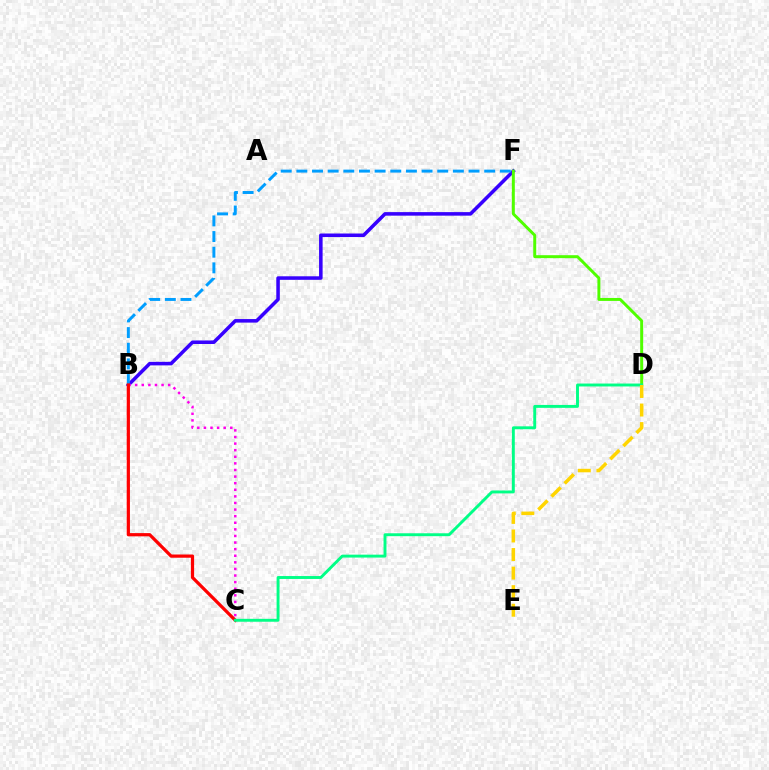{('B', 'F'): [{'color': '#3700ff', 'line_style': 'solid', 'thickness': 2.55}, {'color': '#009eff', 'line_style': 'dashed', 'thickness': 2.13}], ('D', 'F'): [{'color': '#4fff00', 'line_style': 'solid', 'thickness': 2.13}], ('B', 'C'): [{'color': '#ff00ed', 'line_style': 'dotted', 'thickness': 1.79}, {'color': '#ff0000', 'line_style': 'solid', 'thickness': 2.32}], ('C', 'D'): [{'color': '#00ff86', 'line_style': 'solid', 'thickness': 2.1}], ('D', 'E'): [{'color': '#ffd500', 'line_style': 'dashed', 'thickness': 2.52}]}